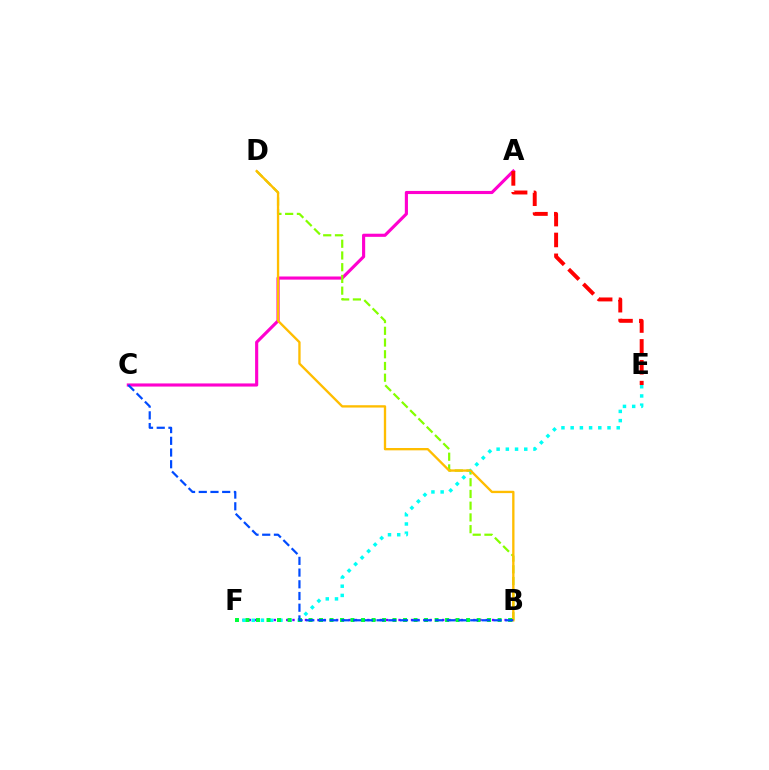{('A', 'C'): [{'color': '#ff00cf', 'line_style': 'solid', 'thickness': 2.25}], ('B', 'D'): [{'color': '#84ff00', 'line_style': 'dashed', 'thickness': 1.59}, {'color': '#ffbd00', 'line_style': 'solid', 'thickness': 1.68}], ('B', 'F'): [{'color': '#7200ff', 'line_style': 'dotted', 'thickness': 1.69}, {'color': '#00ff39', 'line_style': 'dotted', 'thickness': 2.85}], ('E', 'F'): [{'color': '#00fff6', 'line_style': 'dotted', 'thickness': 2.5}], ('A', 'E'): [{'color': '#ff0000', 'line_style': 'dashed', 'thickness': 2.83}], ('B', 'C'): [{'color': '#004bff', 'line_style': 'dashed', 'thickness': 1.59}]}